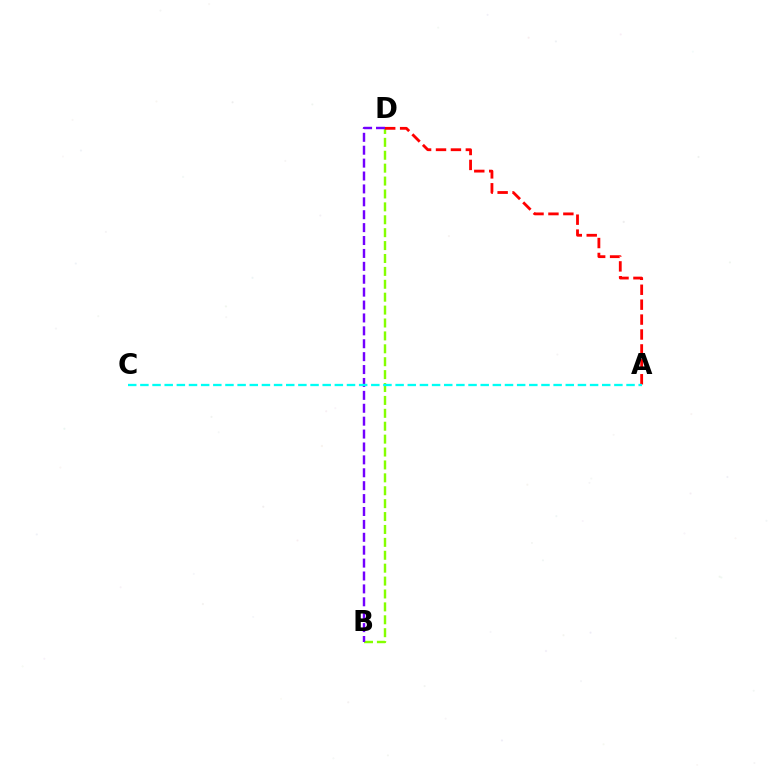{('B', 'D'): [{'color': '#84ff00', 'line_style': 'dashed', 'thickness': 1.75}, {'color': '#7200ff', 'line_style': 'dashed', 'thickness': 1.75}], ('A', 'D'): [{'color': '#ff0000', 'line_style': 'dashed', 'thickness': 2.03}], ('A', 'C'): [{'color': '#00fff6', 'line_style': 'dashed', 'thickness': 1.65}]}